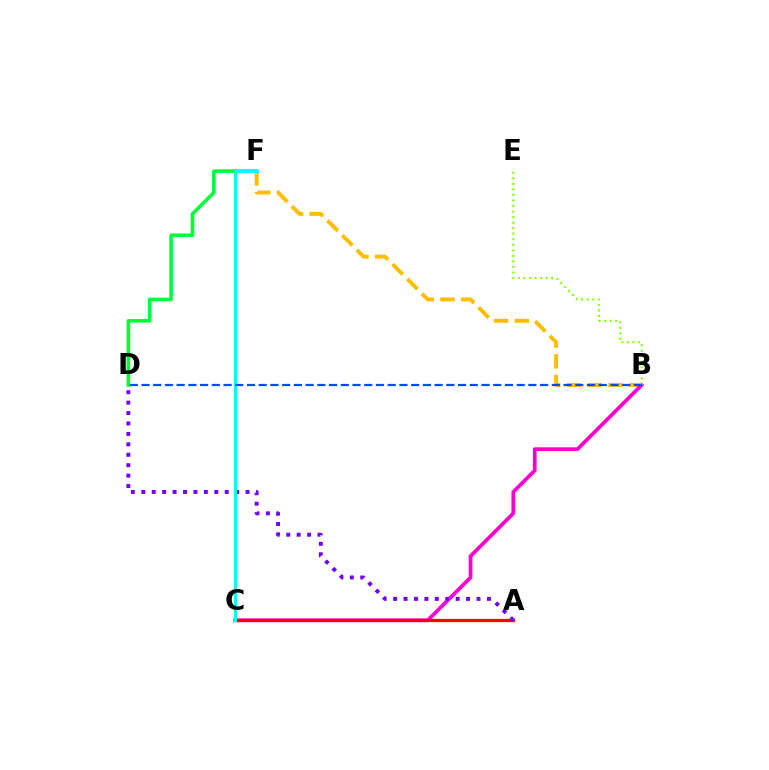{('B', 'F'): [{'color': '#ffbd00', 'line_style': 'dashed', 'thickness': 2.82}], ('B', 'C'): [{'color': '#ff00cf', 'line_style': 'solid', 'thickness': 2.7}], ('D', 'F'): [{'color': '#00ff39', 'line_style': 'solid', 'thickness': 2.58}], ('A', 'C'): [{'color': '#ff0000', 'line_style': 'solid', 'thickness': 2.31}], ('A', 'D'): [{'color': '#7200ff', 'line_style': 'dotted', 'thickness': 2.83}], ('B', 'E'): [{'color': '#84ff00', 'line_style': 'dotted', 'thickness': 1.51}], ('C', 'F'): [{'color': '#00fff6', 'line_style': 'solid', 'thickness': 2.16}], ('B', 'D'): [{'color': '#004bff', 'line_style': 'dashed', 'thickness': 1.59}]}